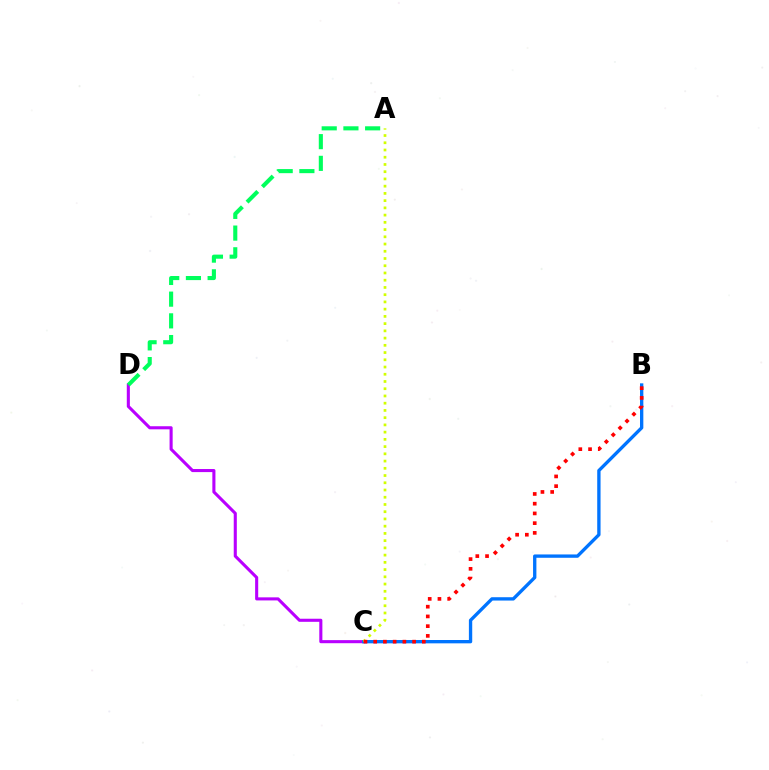{('C', 'D'): [{'color': '#b900ff', 'line_style': 'solid', 'thickness': 2.22}], ('B', 'C'): [{'color': '#0074ff', 'line_style': 'solid', 'thickness': 2.4}, {'color': '#ff0000', 'line_style': 'dotted', 'thickness': 2.64}], ('A', 'D'): [{'color': '#00ff5c', 'line_style': 'dashed', 'thickness': 2.95}], ('A', 'C'): [{'color': '#d1ff00', 'line_style': 'dotted', 'thickness': 1.97}]}